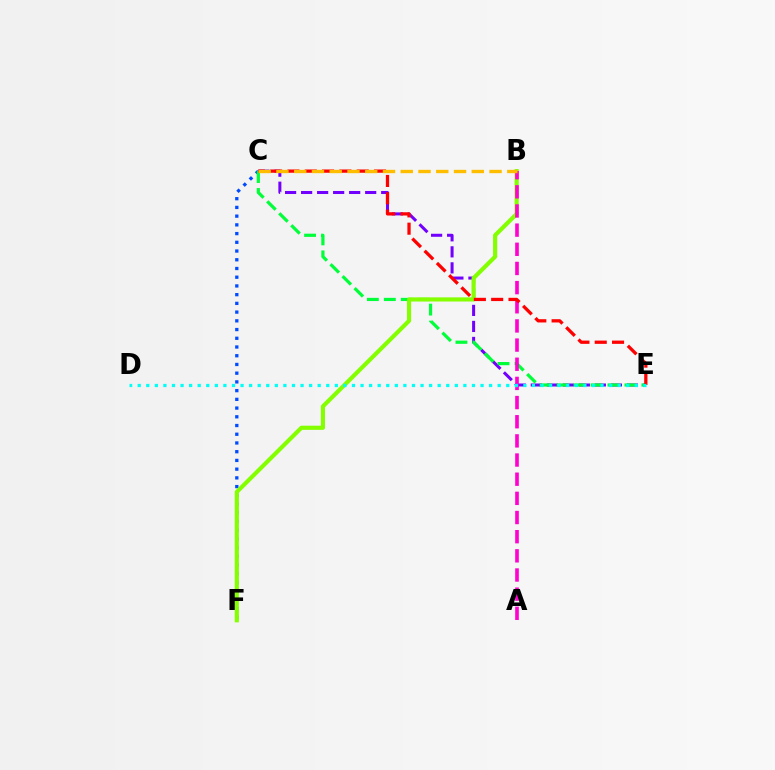{('C', 'F'): [{'color': '#004bff', 'line_style': 'dotted', 'thickness': 2.37}], ('C', 'E'): [{'color': '#7200ff', 'line_style': 'dashed', 'thickness': 2.18}, {'color': '#00ff39', 'line_style': 'dashed', 'thickness': 2.31}, {'color': '#ff0000', 'line_style': 'dashed', 'thickness': 2.35}], ('B', 'F'): [{'color': '#84ff00', 'line_style': 'solid', 'thickness': 2.99}], ('A', 'B'): [{'color': '#ff00cf', 'line_style': 'dashed', 'thickness': 2.6}], ('D', 'E'): [{'color': '#00fff6', 'line_style': 'dotted', 'thickness': 2.33}], ('B', 'C'): [{'color': '#ffbd00', 'line_style': 'dashed', 'thickness': 2.41}]}